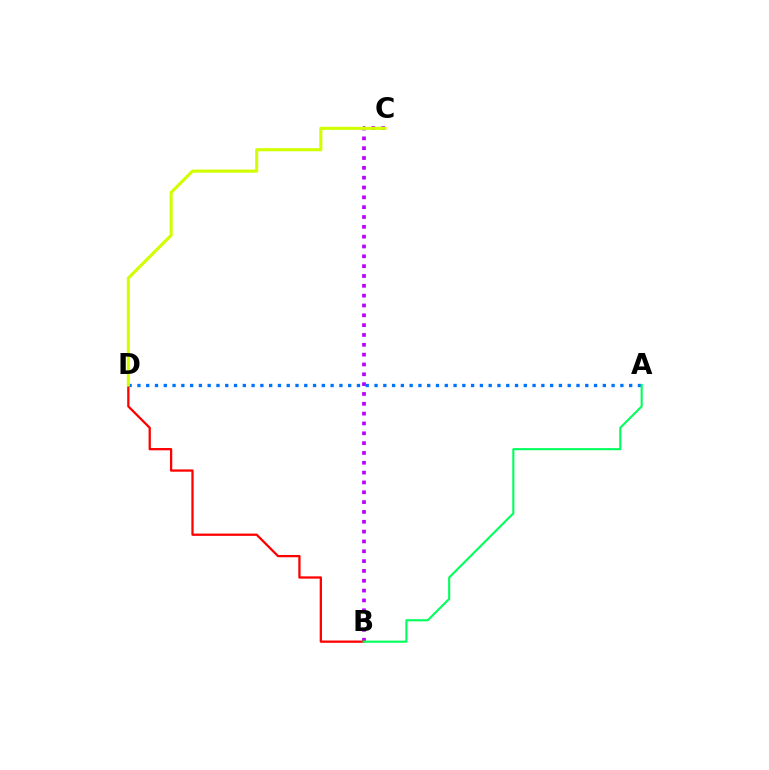{('A', 'D'): [{'color': '#0074ff', 'line_style': 'dotted', 'thickness': 2.39}], ('B', 'C'): [{'color': '#b900ff', 'line_style': 'dotted', 'thickness': 2.67}], ('B', 'D'): [{'color': '#ff0000', 'line_style': 'solid', 'thickness': 1.64}], ('C', 'D'): [{'color': '#d1ff00', 'line_style': 'solid', 'thickness': 2.24}], ('A', 'B'): [{'color': '#00ff5c', 'line_style': 'solid', 'thickness': 1.52}]}